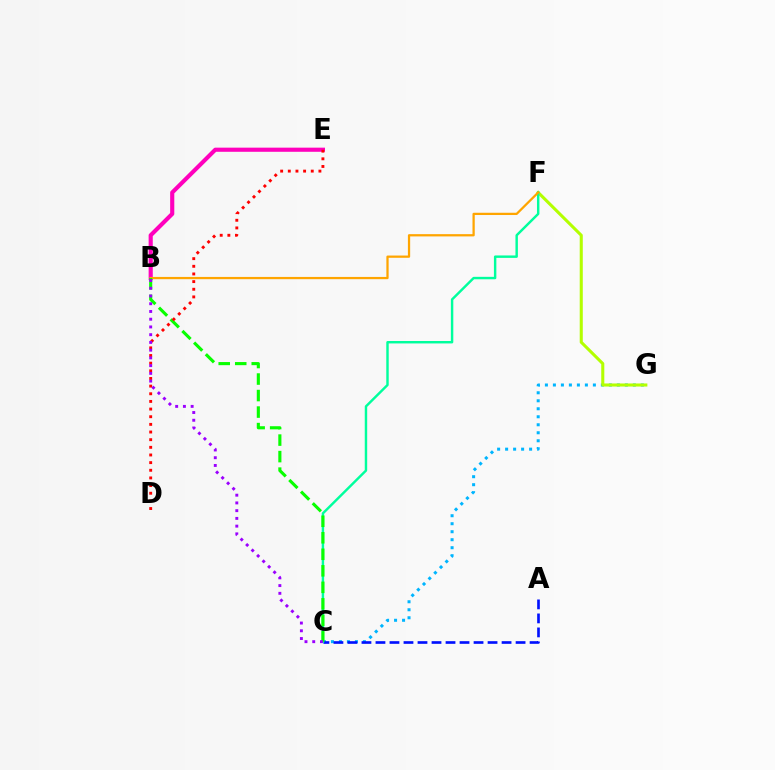{('C', 'G'): [{'color': '#00b5ff', 'line_style': 'dotted', 'thickness': 2.17}], ('A', 'C'): [{'color': '#0010ff', 'line_style': 'dashed', 'thickness': 1.9}], ('F', 'G'): [{'color': '#b3ff00', 'line_style': 'solid', 'thickness': 2.21}], ('B', 'E'): [{'color': '#ff00bd', 'line_style': 'solid', 'thickness': 2.98}], ('C', 'F'): [{'color': '#00ff9d', 'line_style': 'solid', 'thickness': 1.75}], ('B', 'F'): [{'color': '#ffa500', 'line_style': 'solid', 'thickness': 1.62}], ('B', 'C'): [{'color': '#08ff00', 'line_style': 'dashed', 'thickness': 2.24}, {'color': '#9b00ff', 'line_style': 'dotted', 'thickness': 2.1}], ('D', 'E'): [{'color': '#ff0000', 'line_style': 'dotted', 'thickness': 2.08}]}